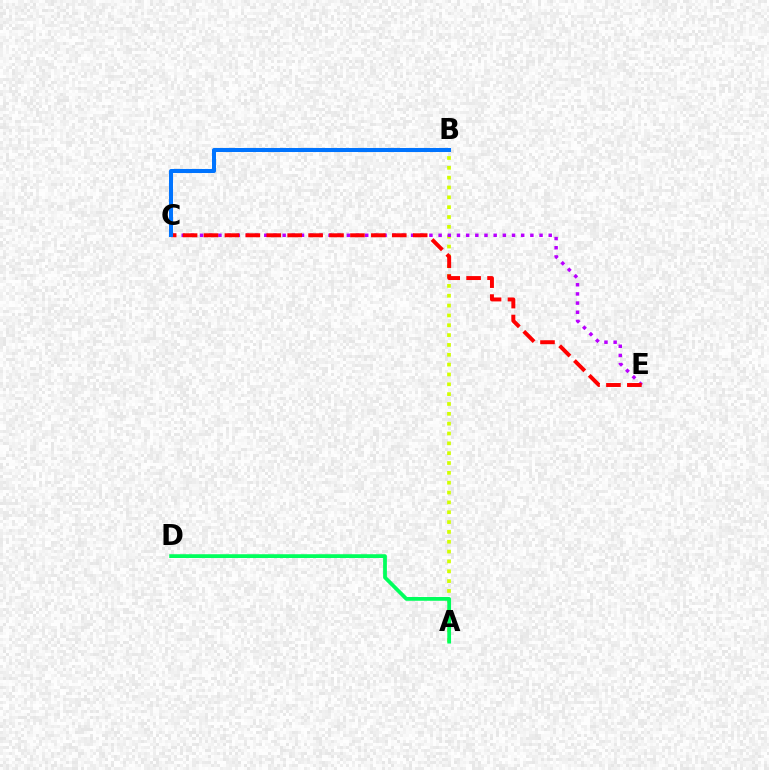{('A', 'B'): [{'color': '#d1ff00', 'line_style': 'dotted', 'thickness': 2.67}], ('C', 'E'): [{'color': '#b900ff', 'line_style': 'dotted', 'thickness': 2.49}, {'color': '#ff0000', 'line_style': 'dashed', 'thickness': 2.84}], ('B', 'C'): [{'color': '#0074ff', 'line_style': 'solid', 'thickness': 2.91}], ('A', 'D'): [{'color': '#00ff5c', 'line_style': 'solid', 'thickness': 2.71}]}